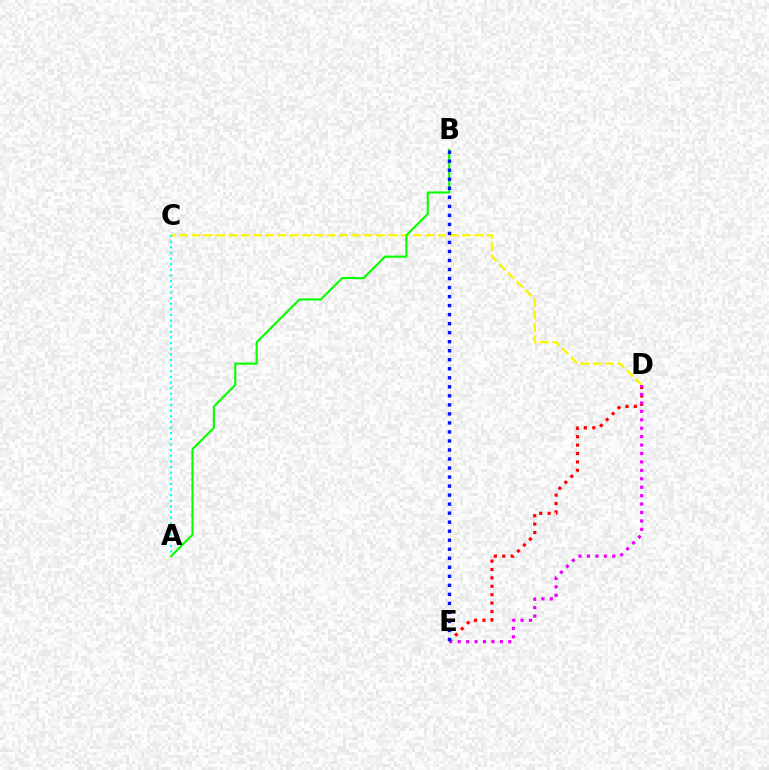{('C', 'D'): [{'color': '#fcf500', 'line_style': 'dashed', 'thickness': 1.67}], ('D', 'E'): [{'color': '#ff0000', 'line_style': 'dotted', 'thickness': 2.28}, {'color': '#ee00ff', 'line_style': 'dotted', 'thickness': 2.29}], ('A', 'C'): [{'color': '#00fff6', 'line_style': 'dotted', 'thickness': 1.53}], ('A', 'B'): [{'color': '#08ff00', 'line_style': 'solid', 'thickness': 1.53}], ('B', 'E'): [{'color': '#0010ff', 'line_style': 'dotted', 'thickness': 2.45}]}